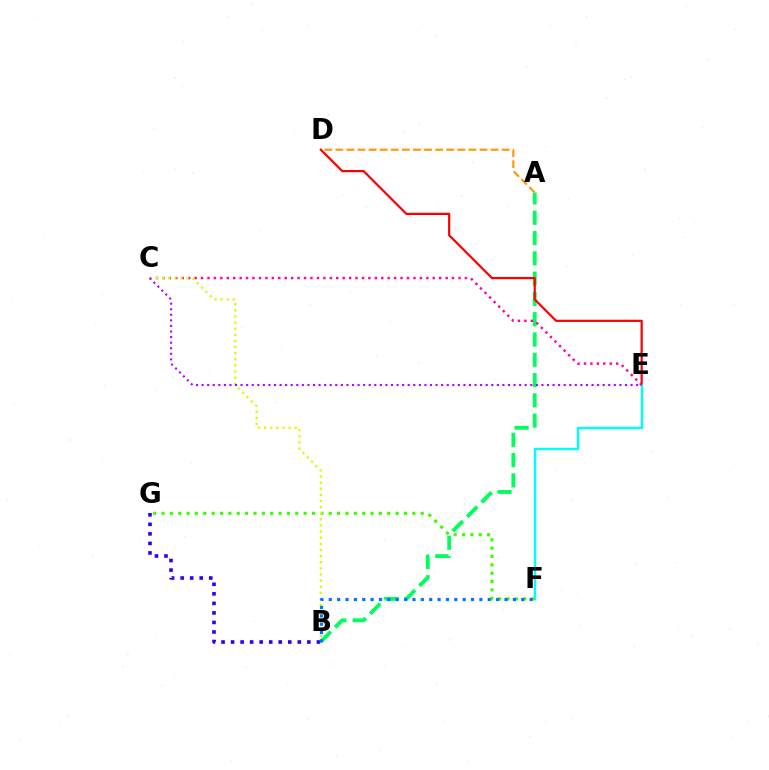{('A', 'B'): [{'color': '#00ff5c', 'line_style': 'dashed', 'thickness': 2.76}], ('B', 'G'): [{'color': '#2500ff', 'line_style': 'dotted', 'thickness': 2.59}], ('A', 'D'): [{'color': '#ff9400', 'line_style': 'dashed', 'thickness': 1.51}], ('D', 'E'): [{'color': '#ff0000', 'line_style': 'solid', 'thickness': 1.59}], ('E', 'F'): [{'color': '#00fff6', 'line_style': 'solid', 'thickness': 1.74}], ('C', 'E'): [{'color': '#ff00ac', 'line_style': 'dotted', 'thickness': 1.75}, {'color': '#b900ff', 'line_style': 'dotted', 'thickness': 1.51}], ('F', 'G'): [{'color': '#3dff00', 'line_style': 'dotted', 'thickness': 2.27}], ('B', 'C'): [{'color': '#d1ff00', 'line_style': 'dotted', 'thickness': 1.66}], ('B', 'F'): [{'color': '#0074ff', 'line_style': 'dotted', 'thickness': 2.27}]}